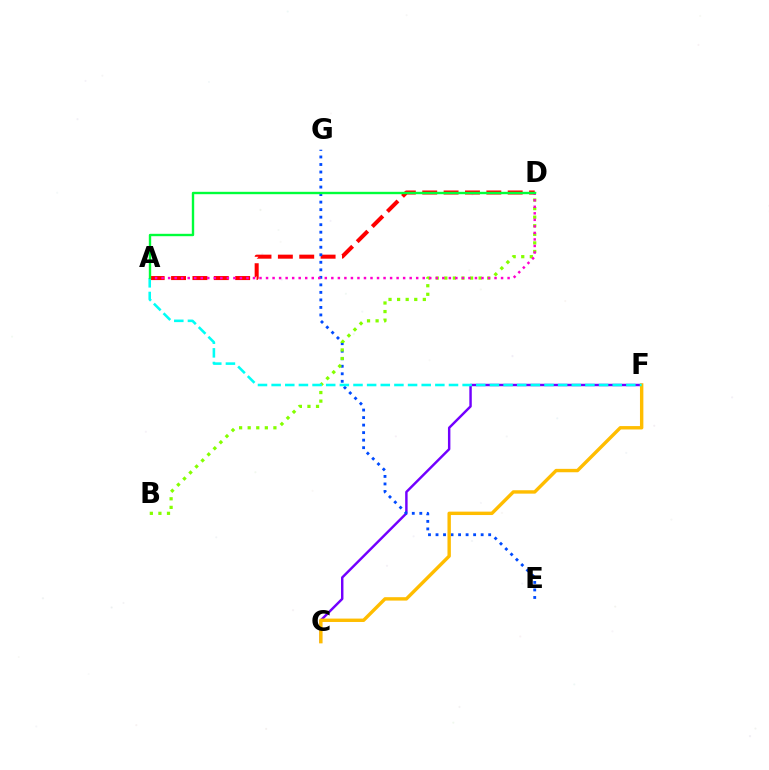{('A', 'D'): [{'color': '#ff0000', 'line_style': 'dashed', 'thickness': 2.9}, {'color': '#ff00cf', 'line_style': 'dotted', 'thickness': 1.77}, {'color': '#00ff39', 'line_style': 'solid', 'thickness': 1.71}], ('C', 'F'): [{'color': '#7200ff', 'line_style': 'solid', 'thickness': 1.76}, {'color': '#ffbd00', 'line_style': 'solid', 'thickness': 2.45}], ('E', 'G'): [{'color': '#004bff', 'line_style': 'dotted', 'thickness': 2.04}], ('B', 'D'): [{'color': '#84ff00', 'line_style': 'dotted', 'thickness': 2.33}], ('A', 'F'): [{'color': '#00fff6', 'line_style': 'dashed', 'thickness': 1.85}]}